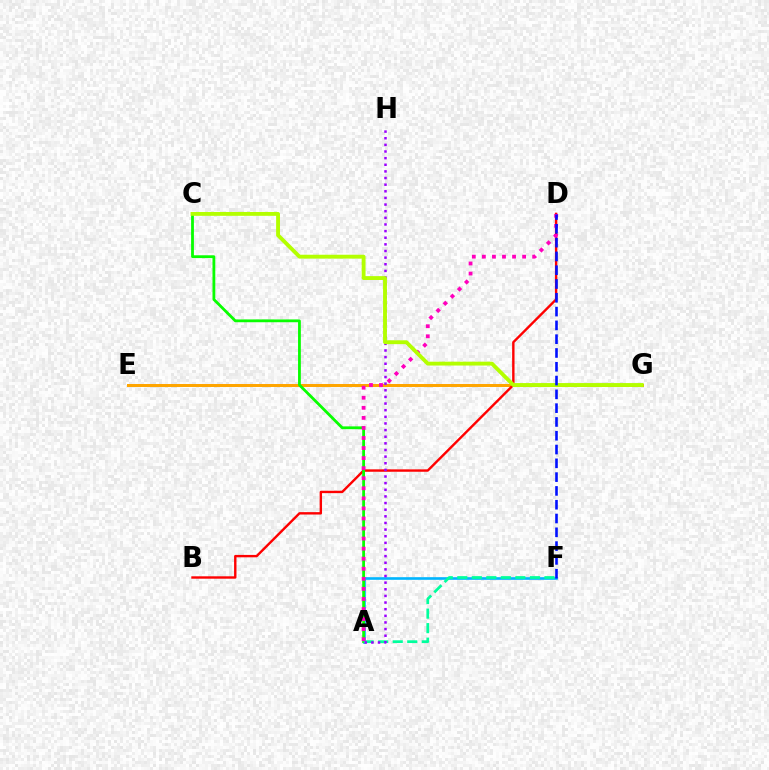{('A', 'F'): [{'color': '#00b5ff', 'line_style': 'solid', 'thickness': 1.9}, {'color': '#00ff9d', 'line_style': 'dashed', 'thickness': 1.97}], ('E', 'G'): [{'color': '#ffa500', 'line_style': 'solid', 'thickness': 2.15}], ('B', 'D'): [{'color': '#ff0000', 'line_style': 'solid', 'thickness': 1.73}], ('A', 'C'): [{'color': '#08ff00', 'line_style': 'solid', 'thickness': 2.01}], ('A', 'H'): [{'color': '#9b00ff', 'line_style': 'dotted', 'thickness': 1.8}], ('A', 'D'): [{'color': '#ff00bd', 'line_style': 'dotted', 'thickness': 2.73}], ('C', 'G'): [{'color': '#b3ff00', 'line_style': 'solid', 'thickness': 2.78}], ('D', 'F'): [{'color': '#0010ff', 'line_style': 'dashed', 'thickness': 1.87}]}